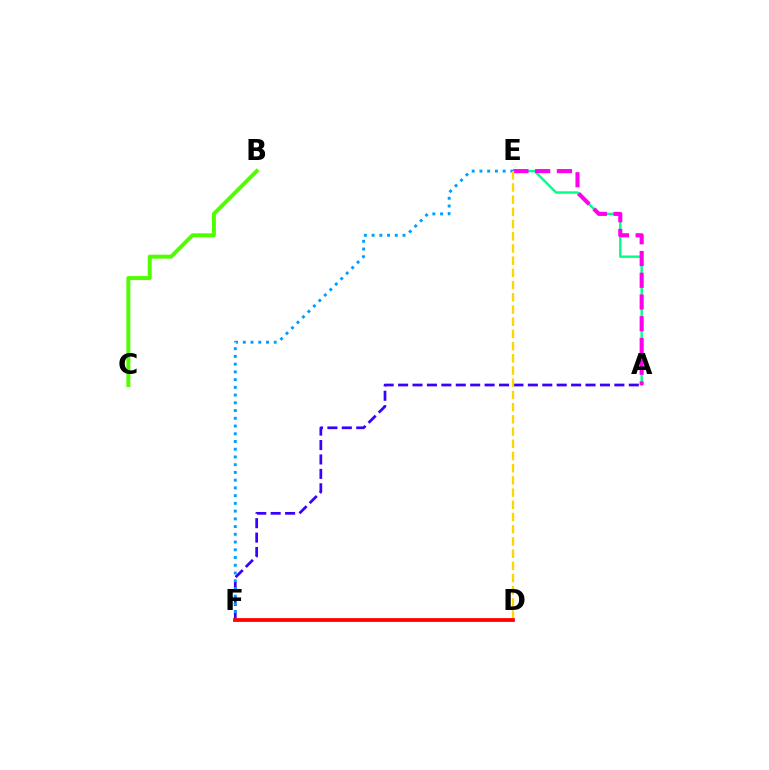{('A', 'E'): [{'color': '#00ff86', 'line_style': 'solid', 'thickness': 1.74}, {'color': '#ff00ed', 'line_style': 'dashed', 'thickness': 2.95}], ('A', 'F'): [{'color': '#3700ff', 'line_style': 'dashed', 'thickness': 1.96}], ('E', 'F'): [{'color': '#009eff', 'line_style': 'dotted', 'thickness': 2.1}], ('B', 'C'): [{'color': '#4fff00', 'line_style': 'solid', 'thickness': 2.86}], ('D', 'E'): [{'color': '#ffd500', 'line_style': 'dashed', 'thickness': 1.66}], ('D', 'F'): [{'color': '#ff0000', 'line_style': 'solid', 'thickness': 2.71}]}